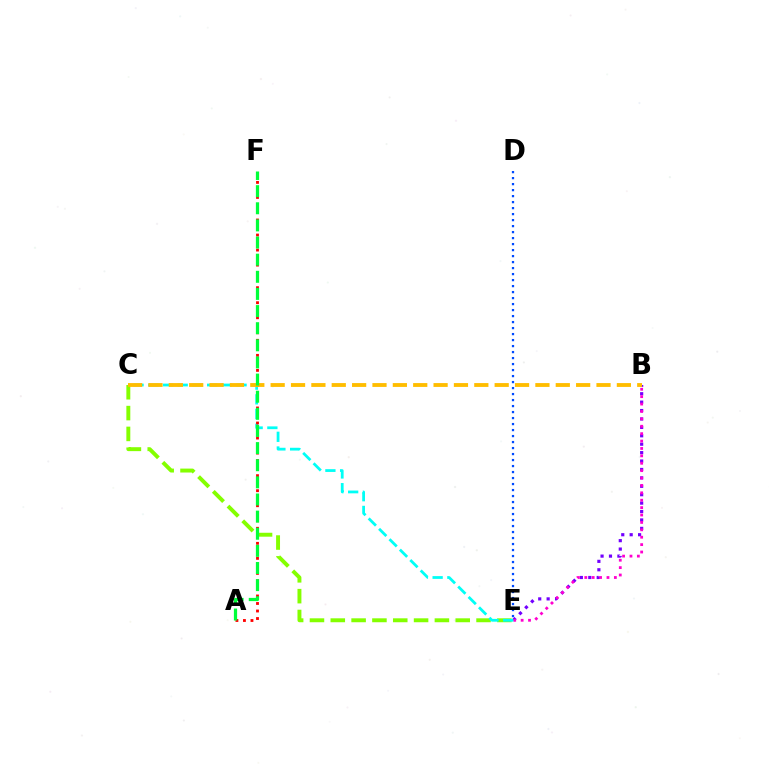{('B', 'E'): [{'color': '#7200ff', 'line_style': 'dotted', 'thickness': 2.29}, {'color': '#ff00cf', 'line_style': 'dotted', 'thickness': 2.01}], ('C', 'E'): [{'color': '#84ff00', 'line_style': 'dashed', 'thickness': 2.83}, {'color': '#00fff6', 'line_style': 'dashed', 'thickness': 2.0}], ('A', 'F'): [{'color': '#ff0000', 'line_style': 'dotted', 'thickness': 2.04}, {'color': '#00ff39', 'line_style': 'dashed', 'thickness': 2.33}], ('B', 'C'): [{'color': '#ffbd00', 'line_style': 'dashed', 'thickness': 2.77}], ('D', 'E'): [{'color': '#004bff', 'line_style': 'dotted', 'thickness': 1.63}]}